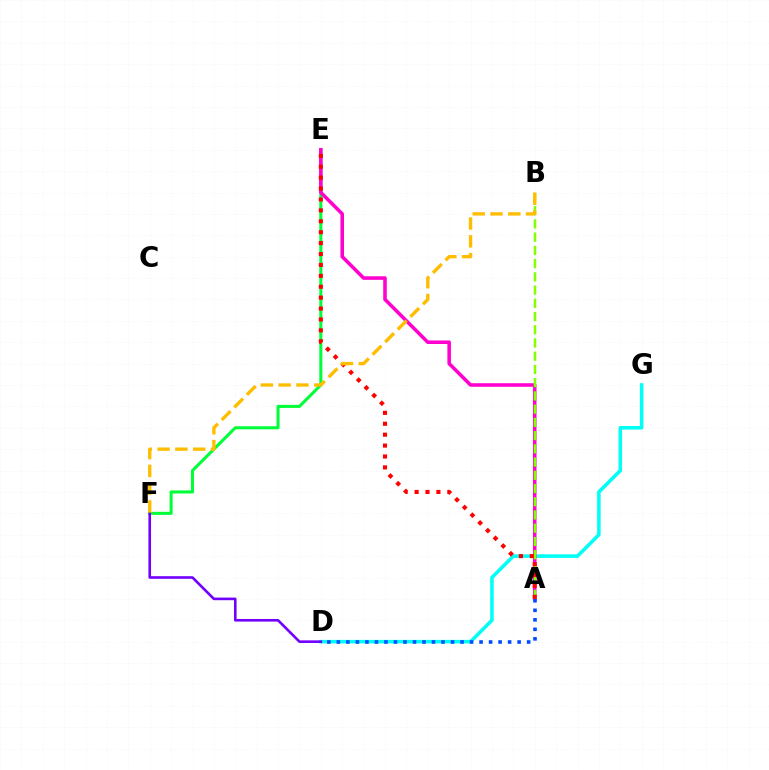{('E', 'F'): [{'color': '#00ff39', 'line_style': 'solid', 'thickness': 2.2}], ('D', 'G'): [{'color': '#00fff6', 'line_style': 'solid', 'thickness': 2.55}], ('D', 'F'): [{'color': '#7200ff', 'line_style': 'solid', 'thickness': 1.88}], ('A', 'E'): [{'color': '#ff00cf', 'line_style': 'solid', 'thickness': 2.56}, {'color': '#ff0000', 'line_style': 'dotted', 'thickness': 2.96}], ('A', 'B'): [{'color': '#84ff00', 'line_style': 'dashed', 'thickness': 1.8}], ('A', 'D'): [{'color': '#004bff', 'line_style': 'dotted', 'thickness': 2.58}], ('B', 'F'): [{'color': '#ffbd00', 'line_style': 'dashed', 'thickness': 2.42}]}